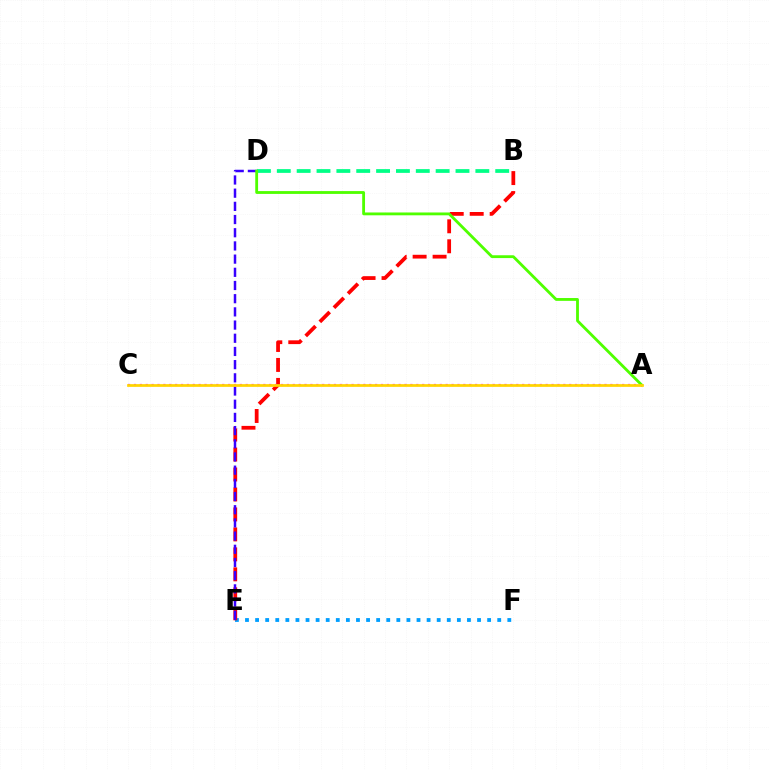{('E', 'F'): [{'color': '#009eff', 'line_style': 'dotted', 'thickness': 2.74}], ('B', 'D'): [{'color': '#00ff86', 'line_style': 'dashed', 'thickness': 2.7}], ('B', 'E'): [{'color': '#ff0000', 'line_style': 'dashed', 'thickness': 2.71}], ('D', 'E'): [{'color': '#3700ff', 'line_style': 'dashed', 'thickness': 1.79}], ('A', 'C'): [{'color': '#ff00ed', 'line_style': 'dotted', 'thickness': 1.6}, {'color': '#ffd500', 'line_style': 'solid', 'thickness': 1.96}], ('A', 'D'): [{'color': '#4fff00', 'line_style': 'solid', 'thickness': 2.03}]}